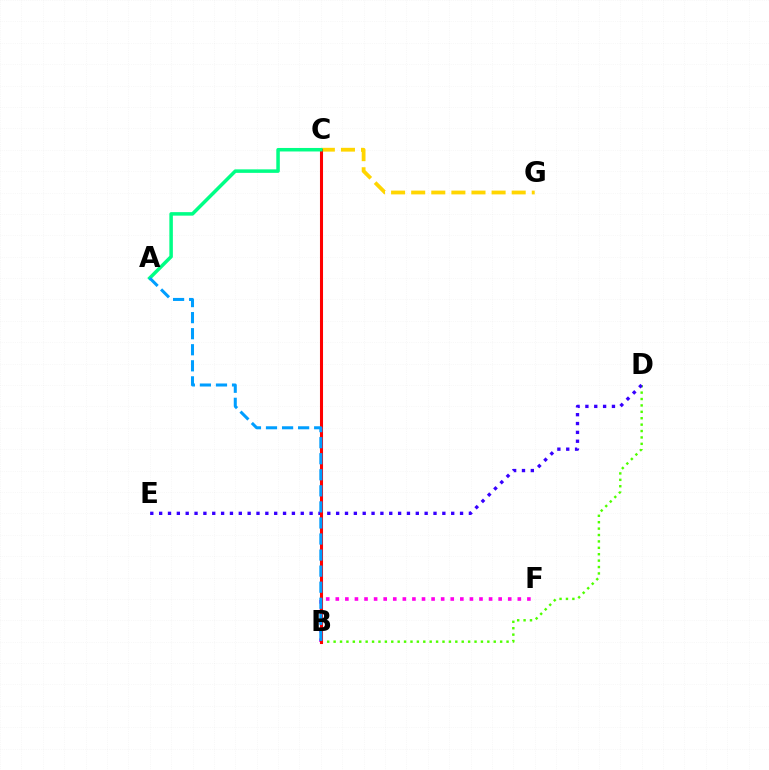{('B', 'D'): [{'color': '#4fff00', 'line_style': 'dotted', 'thickness': 1.74}], ('D', 'E'): [{'color': '#3700ff', 'line_style': 'dotted', 'thickness': 2.4}], ('B', 'F'): [{'color': '#ff00ed', 'line_style': 'dotted', 'thickness': 2.6}], ('C', 'G'): [{'color': '#ffd500', 'line_style': 'dashed', 'thickness': 2.73}], ('B', 'C'): [{'color': '#ff0000', 'line_style': 'solid', 'thickness': 2.21}], ('A', 'C'): [{'color': '#00ff86', 'line_style': 'solid', 'thickness': 2.53}], ('A', 'B'): [{'color': '#009eff', 'line_style': 'dashed', 'thickness': 2.18}]}